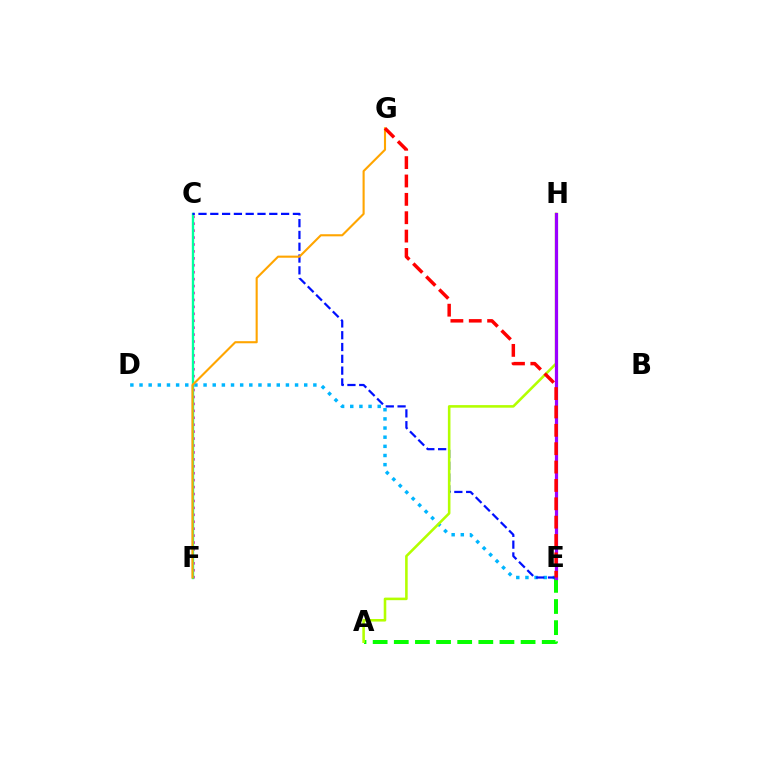{('D', 'E'): [{'color': '#00b5ff', 'line_style': 'dotted', 'thickness': 2.49}], ('A', 'E'): [{'color': '#08ff00', 'line_style': 'dashed', 'thickness': 2.87}], ('C', 'F'): [{'color': '#ff00bd', 'line_style': 'dotted', 'thickness': 1.88}, {'color': '#00ff9d', 'line_style': 'solid', 'thickness': 1.7}], ('C', 'E'): [{'color': '#0010ff', 'line_style': 'dashed', 'thickness': 1.6}], ('A', 'H'): [{'color': '#b3ff00', 'line_style': 'solid', 'thickness': 1.85}], ('F', 'G'): [{'color': '#ffa500', 'line_style': 'solid', 'thickness': 1.52}], ('E', 'H'): [{'color': '#9b00ff', 'line_style': 'solid', 'thickness': 2.32}], ('E', 'G'): [{'color': '#ff0000', 'line_style': 'dashed', 'thickness': 2.49}]}